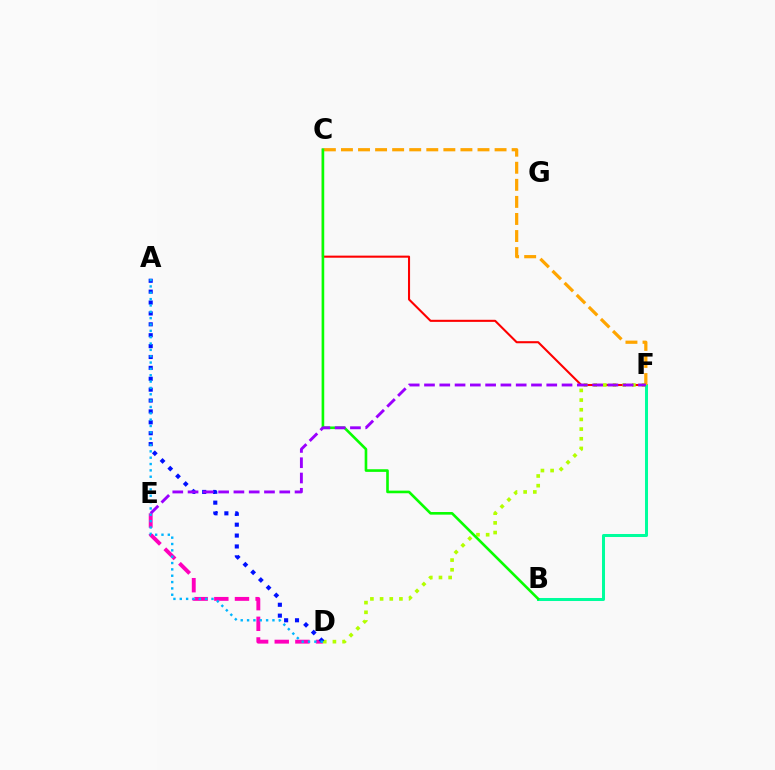{('D', 'E'): [{'color': '#ff00bd', 'line_style': 'dashed', 'thickness': 2.8}], ('C', 'F'): [{'color': '#ff0000', 'line_style': 'solid', 'thickness': 1.5}, {'color': '#ffa500', 'line_style': 'dashed', 'thickness': 2.32}], ('D', 'F'): [{'color': '#b3ff00', 'line_style': 'dotted', 'thickness': 2.63}], ('B', 'F'): [{'color': '#00ff9d', 'line_style': 'solid', 'thickness': 2.17}], ('A', 'D'): [{'color': '#0010ff', 'line_style': 'dotted', 'thickness': 2.96}, {'color': '#00b5ff', 'line_style': 'dotted', 'thickness': 1.72}], ('B', 'C'): [{'color': '#08ff00', 'line_style': 'solid', 'thickness': 1.89}], ('E', 'F'): [{'color': '#9b00ff', 'line_style': 'dashed', 'thickness': 2.08}]}